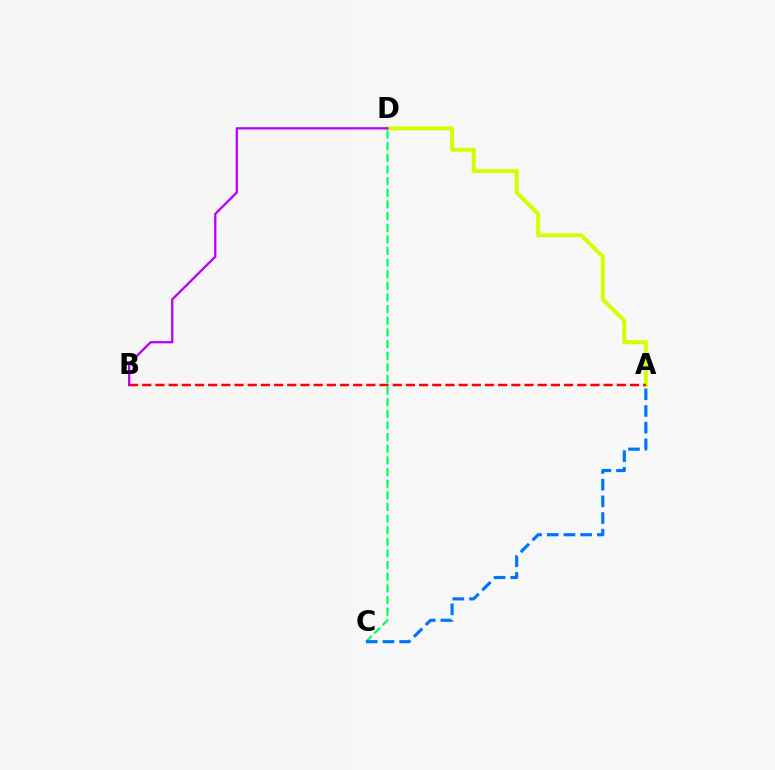{('C', 'D'): [{'color': '#00ff5c', 'line_style': 'dashed', 'thickness': 1.58}], ('A', 'C'): [{'color': '#0074ff', 'line_style': 'dashed', 'thickness': 2.27}], ('A', 'D'): [{'color': '#d1ff00', 'line_style': 'solid', 'thickness': 2.87}], ('A', 'B'): [{'color': '#ff0000', 'line_style': 'dashed', 'thickness': 1.79}], ('B', 'D'): [{'color': '#b900ff', 'line_style': 'solid', 'thickness': 1.66}]}